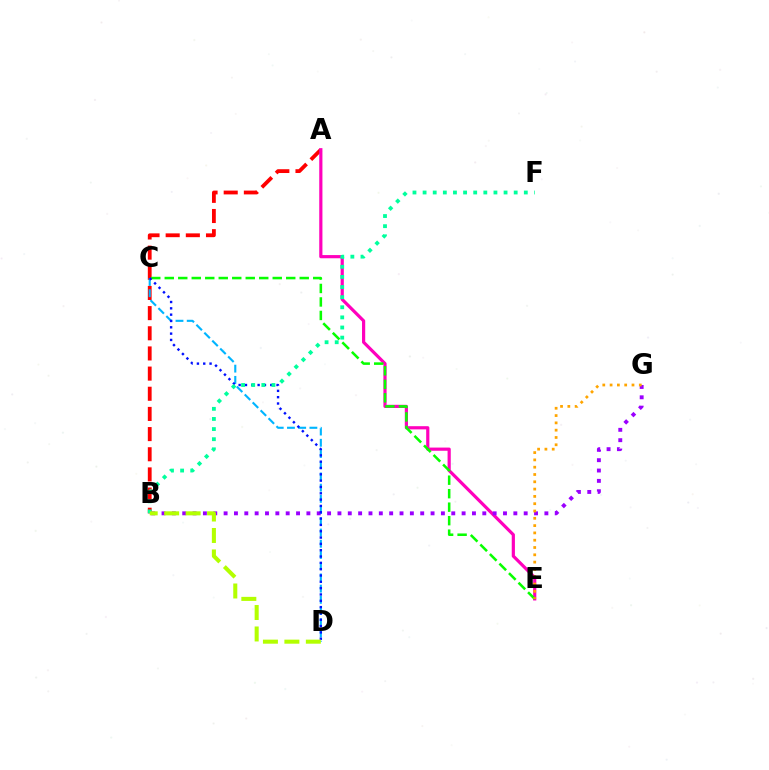{('A', 'B'): [{'color': '#ff0000', 'line_style': 'dashed', 'thickness': 2.74}], ('C', 'D'): [{'color': '#00b5ff', 'line_style': 'dashed', 'thickness': 1.52}, {'color': '#0010ff', 'line_style': 'dotted', 'thickness': 1.72}], ('A', 'E'): [{'color': '#ff00bd', 'line_style': 'solid', 'thickness': 2.29}], ('B', 'G'): [{'color': '#9b00ff', 'line_style': 'dotted', 'thickness': 2.81}], ('C', 'E'): [{'color': '#08ff00', 'line_style': 'dashed', 'thickness': 1.83}], ('E', 'G'): [{'color': '#ffa500', 'line_style': 'dotted', 'thickness': 1.98}], ('B', 'F'): [{'color': '#00ff9d', 'line_style': 'dotted', 'thickness': 2.75}], ('B', 'D'): [{'color': '#b3ff00', 'line_style': 'dashed', 'thickness': 2.91}]}